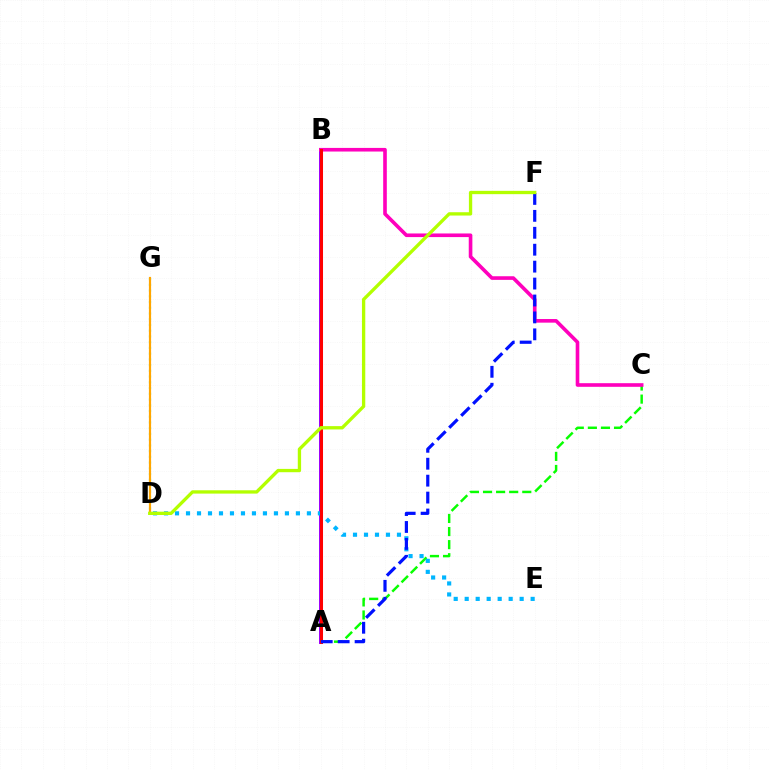{('D', 'G'): [{'color': '#00ff9d', 'line_style': 'dotted', 'thickness': 1.56}, {'color': '#ffa500', 'line_style': 'solid', 'thickness': 1.57}], ('A', 'B'): [{'color': '#9b00ff', 'line_style': 'solid', 'thickness': 2.85}, {'color': '#ff0000', 'line_style': 'solid', 'thickness': 2.19}], ('A', 'C'): [{'color': '#08ff00', 'line_style': 'dashed', 'thickness': 1.78}], ('D', 'E'): [{'color': '#00b5ff', 'line_style': 'dotted', 'thickness': 2.99}], ('B', 'C'): [{'color': '#ff00bd', 'line_style': 'solid', 'thickness': 2.61}], ('A', 'F'): [{'color': '#0010ff', 'line_style': 'dashed', 'thickness': 2.3}], ('D', 'F'): [{'color': '#b3ff00', 'line_style': 'solid', 'thickness': 2.39}]}